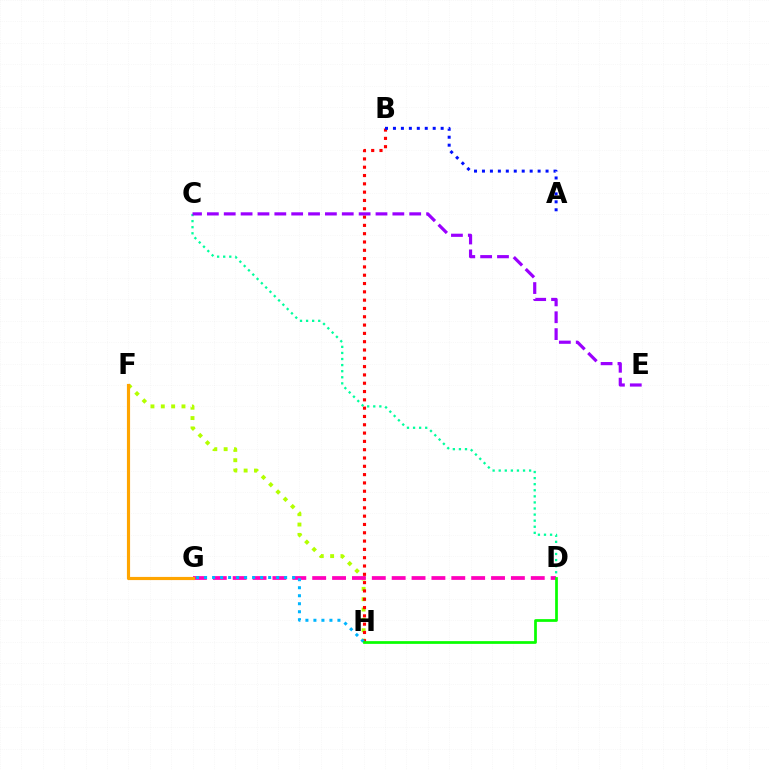{('C', 'D'): [{'color': '#00ff9d', 'line_style': 'dotted', 'thickness': 1.65}], ('F', 'H'): [{'color': '#b3ff00', 'line_style': 'dotted', 'thickness': 2.81}], ('B', 'H'): [{'color': '#ff0000', 'line_style': 'dotted', 'thickness': 2.26}], ('D', 'G'): [{'color': '#ff00bd', 'line_style': 'dashed', 'thickness': 2.7}], ('A', 'B'): [{'color': '#0010ff', 'line_style': 'dotted', 'thickness': 2.16}], ('G', 'H'): [{'color': '#00b5ff', 'line_style': 'dotted', 'thickness': 2.18}], ('C', 'E'): [{'color': '#9b00ff', 'line_style': 'dashed', 'thickness': 2.29}], ('F', 'G'): [{'color': '#ffa500', 'line_style': 'solid', 'thickness': 2.27}], ('D', 'H'): [{'color': '#08ff00', 'line_style': 'solid', 'thickness': 1.96}]}